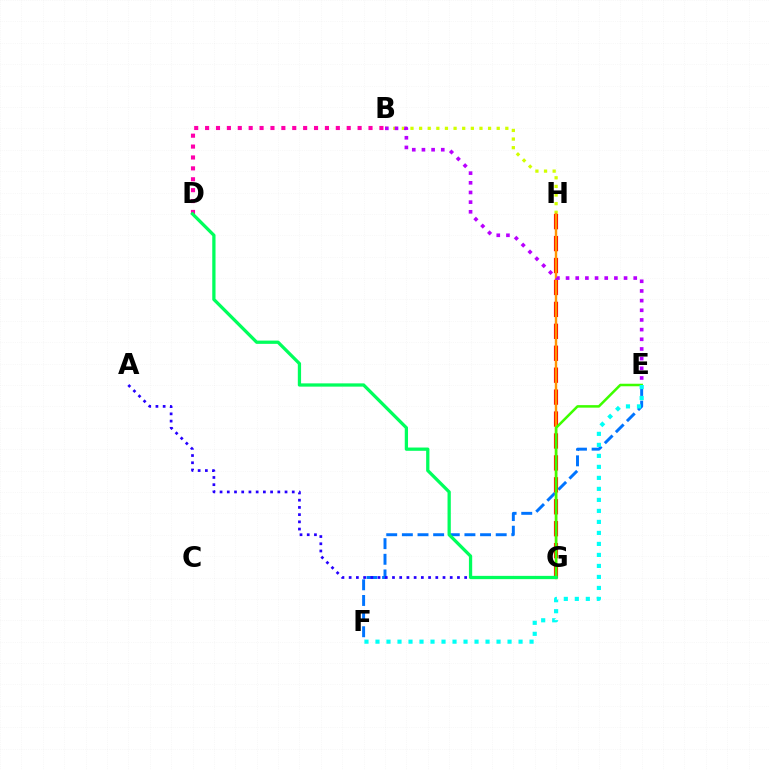{('B', 'D'): [{'color': '#ff00ac', 'line_style': 'dotted', 'thickness': 2.96}], ('E', 'F'): [{'color': '#0074ff', 'line_style': 'dashed', 'thickness': 2.12}, {'color': '#00fff6', 'line_style': 'dotted', 'thickness': 2.99}], ('G', 'H'): [{'color': '#ff0000', 'line_style': 'dashed', 'thickness': 2.98}, {'color': '#ff9400', 'line_style': 'solid', 'thickness': 1.74}], ('A', 'G'): [{'color': '#2500ff', 'line_style': 'dotted', 'thickness': 1.96}], ('B', 'H'): [{'color': '#d1ff00', 'line_style': 'dotted', 'thickness': 2.34}], ('E', 'G'): [{'color': '#3dff00', 'line_style': 'solid', 'thickness': 1.82}], ('D', 'G'): [{'color': '#00ff5c', 'line_style': 'solid', 'thickness': 2.35}], ('B', 'E'): [{'color': '#b900ff', 'line_style': 'dotted', 'thickness': 2.63}]}